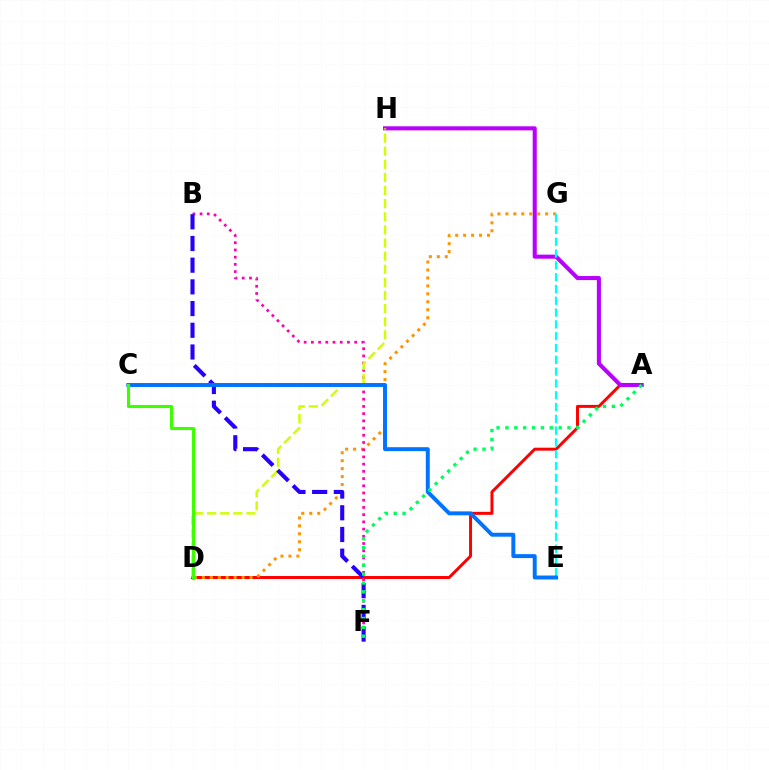{('A', 'D'): [{'color': '#ff0000', 'line_style': 'solid', 'thickness': 2.14}], ('A', 'H'): [{'color': '#b900ff', 'line_style': 'solid', 'thickness': 2.93}], ('D', 'G'): [{'color': '#ff9400', 'line_style': 'dotted', 'thickness': 2.16}], ('B', 'F'): [{'color': '#ff00ac', 'line_style': 'dotted', 'thickness': 1.96}, {'color': '#2500ff', 'line_style': 'dashed', 'thickness': 2.95}], ('D', 'H'): [{'color': '#d1ff00', 'line_style': 'dashed', 'thickness': 1.78}], ('E', 'G'): [{'color': '#00fff6', 'line_style': 'dashed', 'thickness': 1.6}], ('C', 'E'): [{'color': '#0074ff', 'line_style': 'solid', 'thickness': 2.84}], ('C', 'D'): [{'color': '#3dff00', 'line_style': 'solid', 'thickness': 2.24}], ('A', 'F'): [{'color': '#00ff5c', 'line_style': 'dotted', 'thickness': 2.41}]}